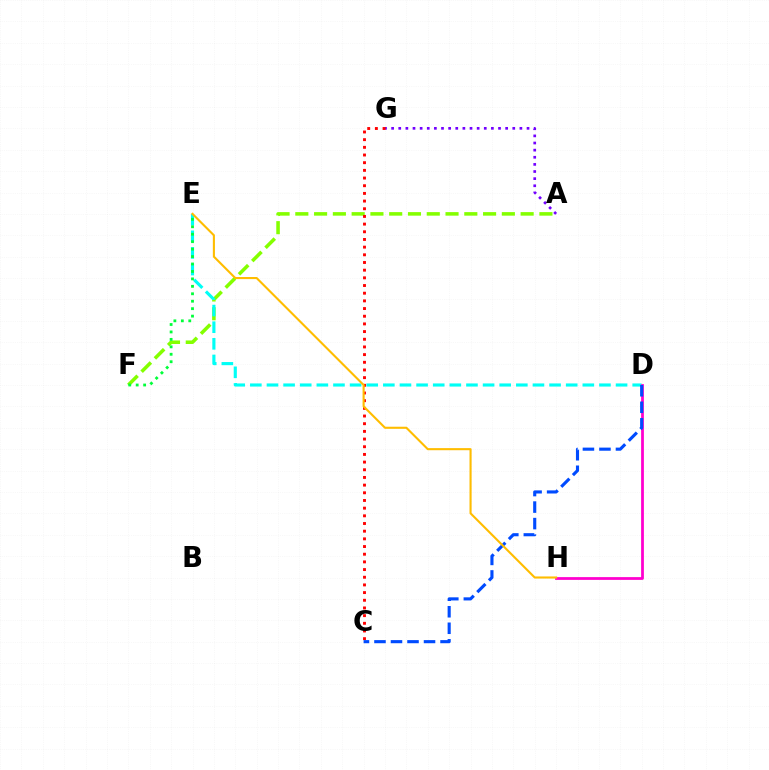{('A', 'G'): [{'color': '#7200ff', 'line_style': 'dotted', 'thickness': 1.94}], ('A', 'F'): [{'color': '#84ff00', 'line_style': 'dashed', 'thickness': 2.55}], ('C', 'G'): [{'color': '#ff0000', 'line_style': 'dotted', 'thickness': 2.09}], ('D', 'E'): [{'color': '#00fff6', 'line_style': 'dashed', 'thickness': 2.26}], ('E', 'F'): [{'color': '#00ff39', 'line_style': 'dotted', 'thickness': 2.02}], ('D', 'H'): [{'color': '#ff00cf', 'line_style': 'solid', 'thickness': 1.99}], ('C', 'D'): [{'color': '#004bff', 'line_style': 'dashed', 'thickness': 2.24}], ('E', 'H'): [{'color': '#ffbd00', 'line_style': 'solid', 'thickness': 1.51}]}